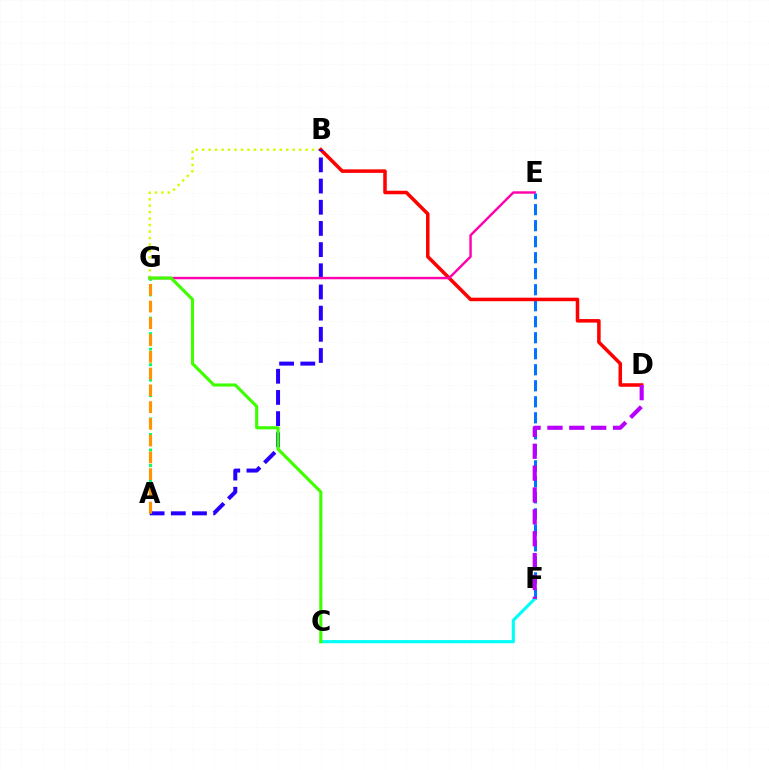{('B', 'G'): [{'color': '#d1ff00', 'line_style': 'dotted', 'thickness': 1.76}], ('E', 'F'): [{'color': '#0074ff', 'line_style': 'dashed', 'thickness': 2.18}], ('B', 'D'): [{'color': '#ff0000', 'line_style': 'solid', 'thickness': 2.54}], ('C', 'F'): [{'color': '#00fff6', 'line_style': 'solid', 'thickness': 2.24}], ('A', 'B'): [{'color': '#2500ff', 'line_style': 'dashed', 'thickness': 2.88}], ('E', 'G'): [{'color': '#ff00ac', 'line_style': 'solid', 'thickness': 1.74}], ('A', 'G'): [{'color': '#00ff5c', 'line_style': 'dotted', 'thickness': 2.11}, {'color': '#ff9400', 'line_style': 'dashed', 'thickness': 2.28}], ('C', 'G'): [{'color': '#3dff00', 'line_style': 'solid', 'thickness': 2.24}], ('D', 'F'): [{'color': '#b900ff', 'line_style': 'dashed', 'thickness': 2.97}]}